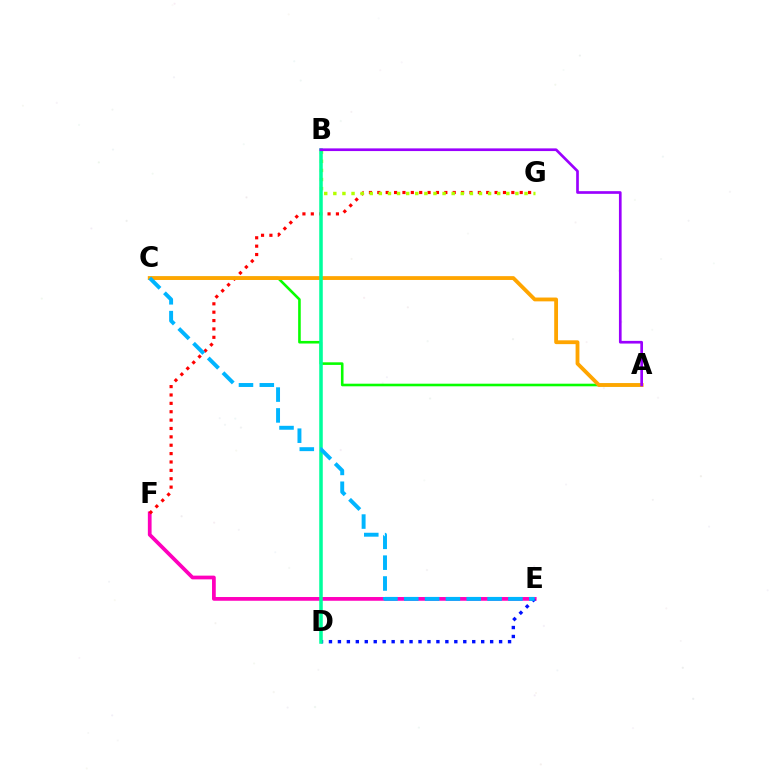{('E', 'F'): [{'color': '#ff00bd', 'line_style': 'solid', 'thickness': 2.69}], ('F', 'G'): [{'color': '#ff0000', 'line_style': 'dotted', 'thickness': 2.28}], ('A', 'C'): [{'color': '#08ff00', 'line_style': 'solid', 'thickness': 1.87}, {'color': '#ffa500', 'line_style': 'solid', 'thickness': 2.75}], ('D', 'E'): [{'color': '#0010ff', 'line_style': 'dotted', 'thickness': 2.43}], ('B', 'G'): [{'color': '#b3ff00', 'line_style': 'dotted', 'thickness': 2.47}], ('B', 'D'): [{'color': '#00ff9d', 'line_style': 'solid', 'thickness': 2.54}], ('A', 'B'): [{'color': '#9b00ff', 'line_style': 'solid', 'thickness': 1.93}], ('C', 'E'): [{'color': '#00b5ff', 'line_style': 'dashed', 'thickness': 2.83}]}